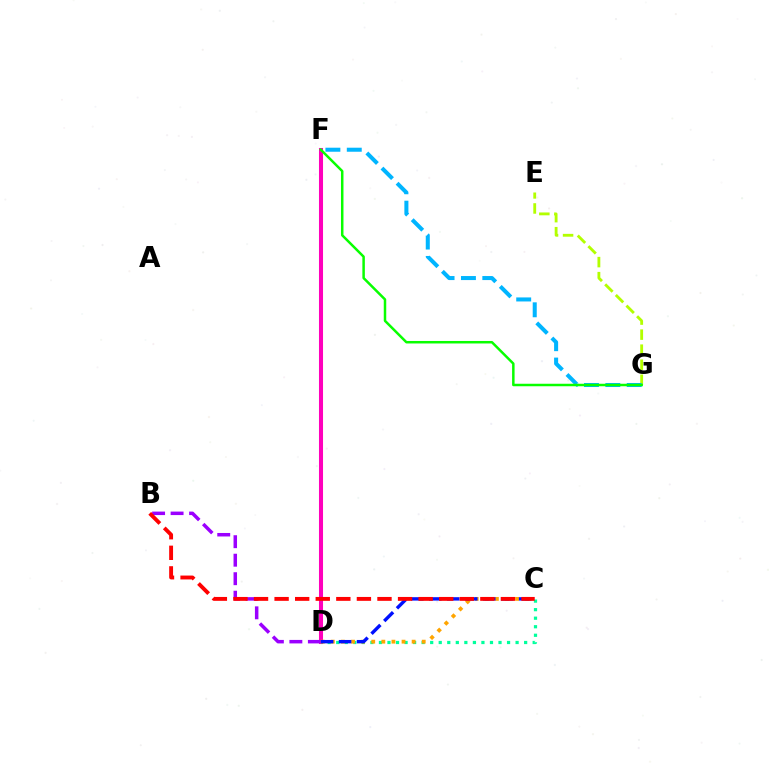{('D', 'F'): [{'color': '#ff00bd', 'line_style': 'solid', 'thickness': 2.91}], ('C', 'D'): [{'color': '#00ff9d', 'line_style': 'dotted', 'thickness': 2.32}, {'color': '#ffa500', 'line_style': 'dotted', 'thickness': 2.74}, {'color': '#0010ff', 'line_style': 'dashed', 'thickness': 2.44}], ('B', 'D'): [{'color': '#9b00ff', 'line_style': 'dashed', 'thickness': 2.51}], ('E', 'G'): [{'color': '#b3ff00', 'line_style': 'dashed', 'thickness': 2.04}], ('F', 'G'): [{'color': '#00b5ff', 'line_style': 'dashed', 'thickness': 2.9}, {'color': '#08ff00', 'line_style': 'solid', 'thickness': 1.79}], ('B', 'C'): [{'color': '#ff0000', 'line_style': 'dashed', 'thickness': 2.8}]}